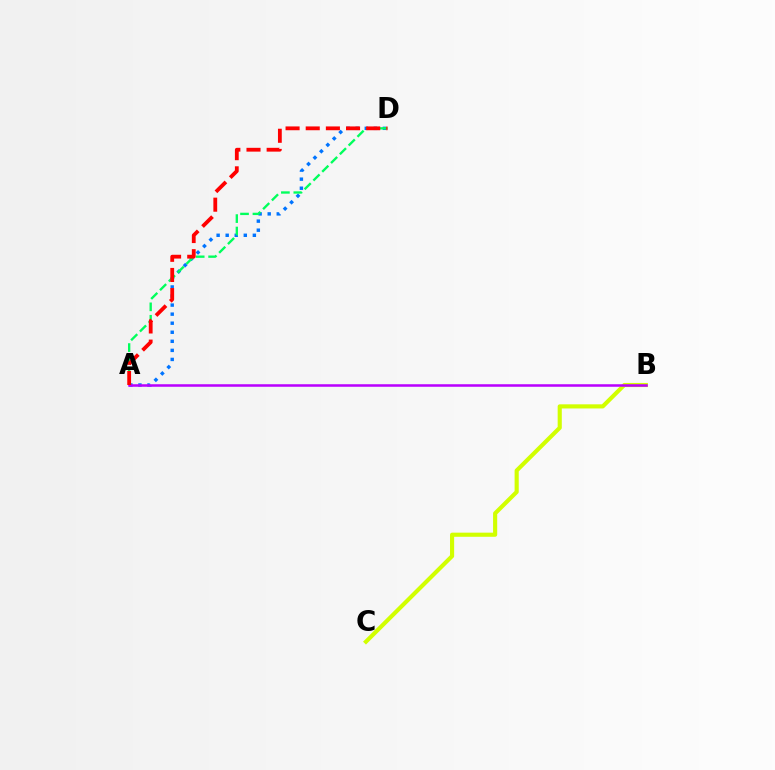{('B', 'C'): [{'color': '#d1ff00', 'line_style': 'solid', 'thickness': 2.97}], ('A', 'D'): [{'color': '#0074ff', 'line_style': 'dotted', 'thickness': 2.46}, {'color': '#00ff5c', 'line_style': 'dashed', 'thickness': 1.69}, {'color': '#ff0000', 'line_style': 'dashed', 'thickness': 2.74}], ('A', 'B'): [{'color': '#b900ff', 'line_style': 'solid', 'thickness': 1.82}]}